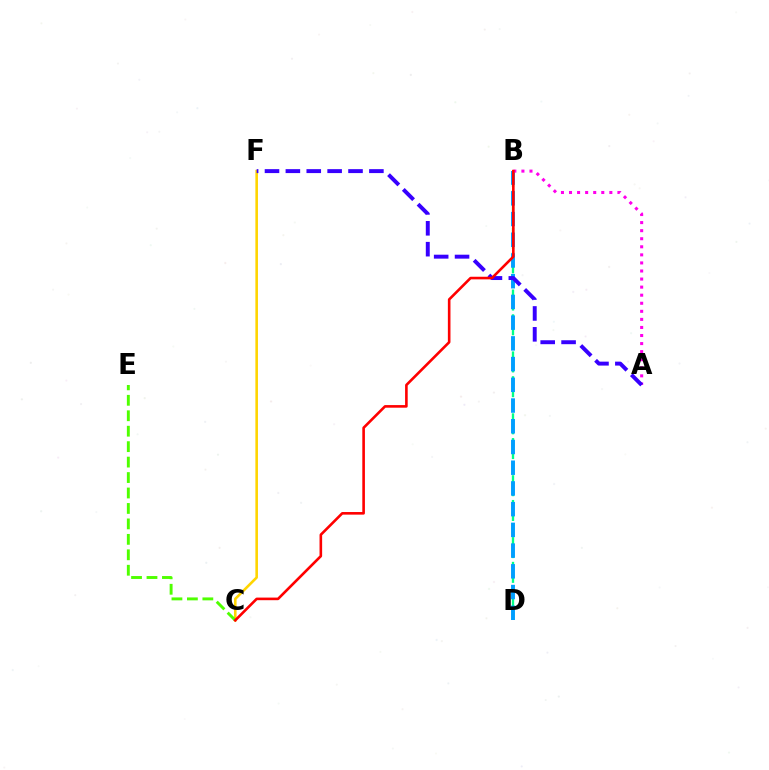{('C', 'F'): [{'color': '#ffd500', 'line_style': 'solid', 'thickness': 1.87}], ('B', 'D'): [{'color': '#00ff86', 'line_style': 'dashed', 'thickness': 1.68}, {'color': '#009eff', 'line_style': 'dashed', 'thickness': 2.82}], ('C', 'E'): [{'color': '#4fff00', 'line_style': 'dashed', 'thickness': 2.1}], ('A', 'B'): [{'color': '#ff00ed', 'line_style': 'dotted', 'thickness': 2.19}], ('A', 'F'): [{'color': '#3700ff', 'line_style': 'dashed', 'thickness': 2.84}], ('B', 'C'): [{'color': '#ff0000', 'line_style': 'solid', 'thickness': 1.88}]}